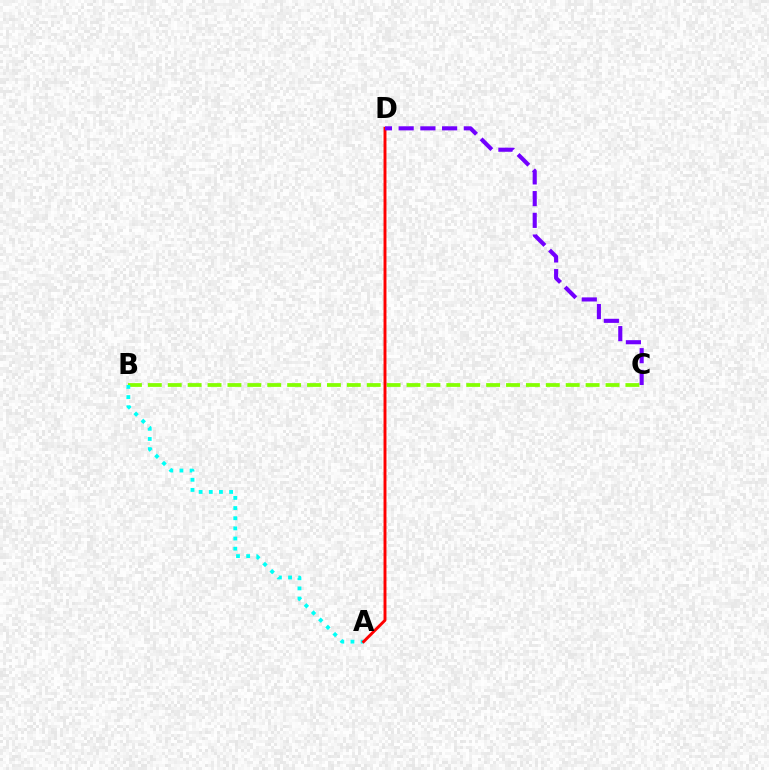{('B', 'C'): [{'color': '#84ff00', 'line_style': 'dashed', 'thickness': 2.7}], ('A', 'B'): [{'color': '#00fff6', 'line_style': 'dotted', 'thickness': 2.76}], ('A', 'D'): [{'color': '#ff0000', 'line_style': 'solid', 'thickness': 2.11}], ('C', 'D'): [{'color': '#7200ff', 'line_style': 'dashed', 'thickness': 2.95}]}